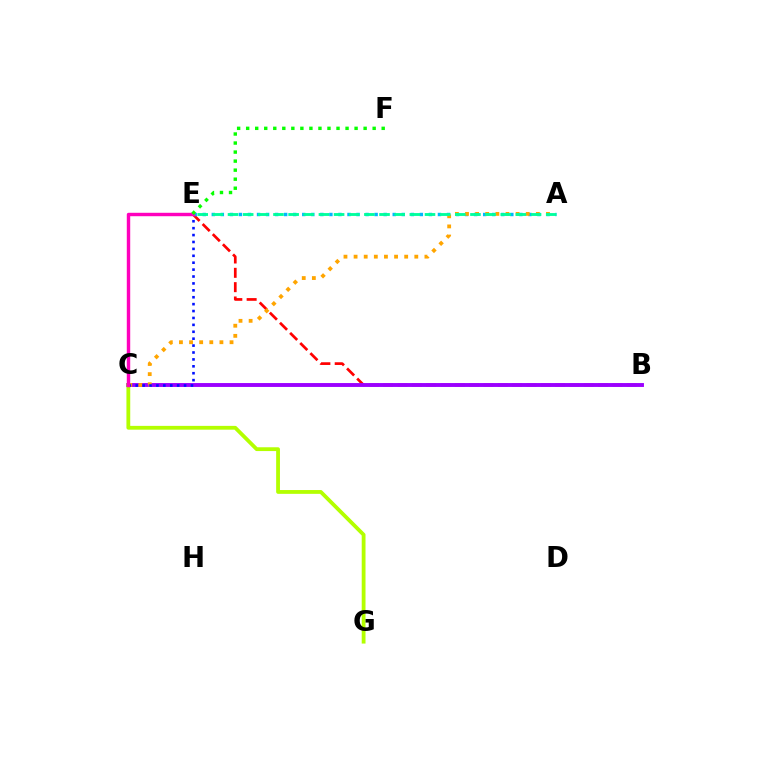{('B', 'E'): [{'color': '#ff0000', 'line_style': 'dashed', 'thickness': 1.95}], ('B', 'C'): [{'color': '#9b00ff', 'line_style': 'solid', 'thickness': 2.8}], ('A', 'E'): [{'color': '#00b5ff', 'line_style': 'dotted', 'thickness': 2.46}, {'color': '#00ff9d', 'line_style': 'dashed', 'thickness': 2.06}], ('A', 'C'): [{'color': '#ffa500', 'line_style': 'dotted', 'thickness': 2.75}], ('C', 'G'): [{'color': '#b3ff00', 'line_style': 'solid', 'thickness': 2.74}], ('C', 'E'): [{'color': '#0010ff', 'line_style': 'dotted', 'thickness': 1.88}, {'color': '#ff00bd', 'line_style': 'solid', 'thickness': 2.46}], ('E', 'F'): [{'color': '#08ff00', 'line_style': 'dotted', 'thickness': 2.45}]}